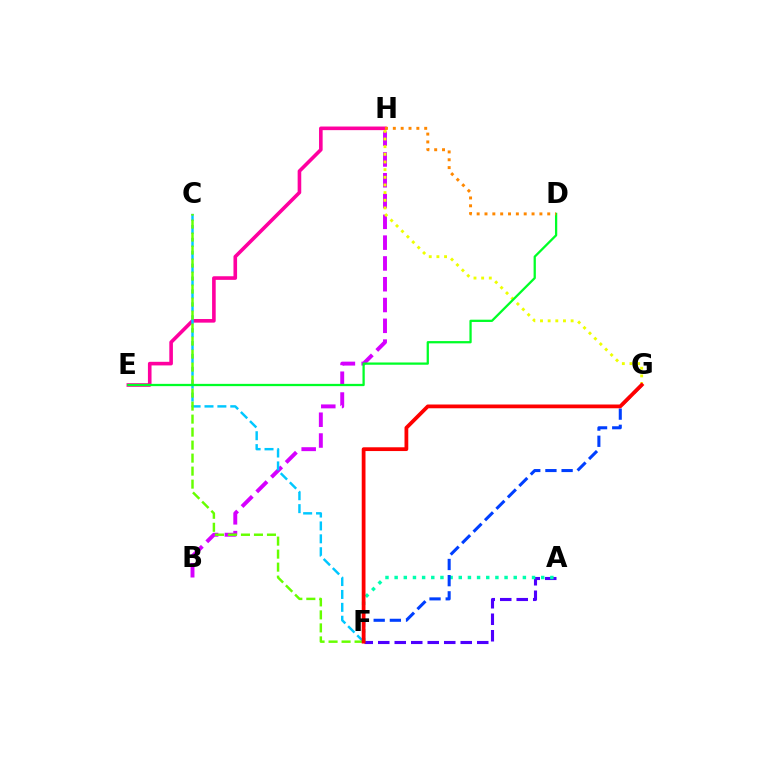{('A', 'F'): [{'color': '#4f00ff', 'line_style': 'dashed', 'thickness': 2.24}, {'color': '#00ffaf', 'line_style': 'dotted', 'thickness': 2.49}], ('B', 'H'): [{'color': '#d600ff', 'line_style': 'dashed', 'thickness': 2.82}], ('E', 'H'): [{'color': '#ff00a0', 'line_style': 'solid', 'thickness': 2.6}], ('G', 'H'): [{'color': '#eeff00', 'line_style': 'dotted', 'thickness': 2.08}], ('C', 'F'): [{'color': '#00c7ff', 'line_style': 'dashed', 'thickness': 1.75}, {'color': '#66ff00', 'line_style': 'dashed', 'thickness': 1.77}], ('F', 'G'): [{'color': '#003fff', 'line_style': 'dashed', 'thickness': 2.2}, {'color': '#ff0000', 'line_style': 'solid', 'thickness': 2.71}], ('D', 'E'): [{'color': '#00ff27', 'line_style': 'solid', 'thickness': 1.64}], ('D', 'H'): [{'color': '#ff8800', 'line_style': 'dotted', 'thickness': 2.13}]}